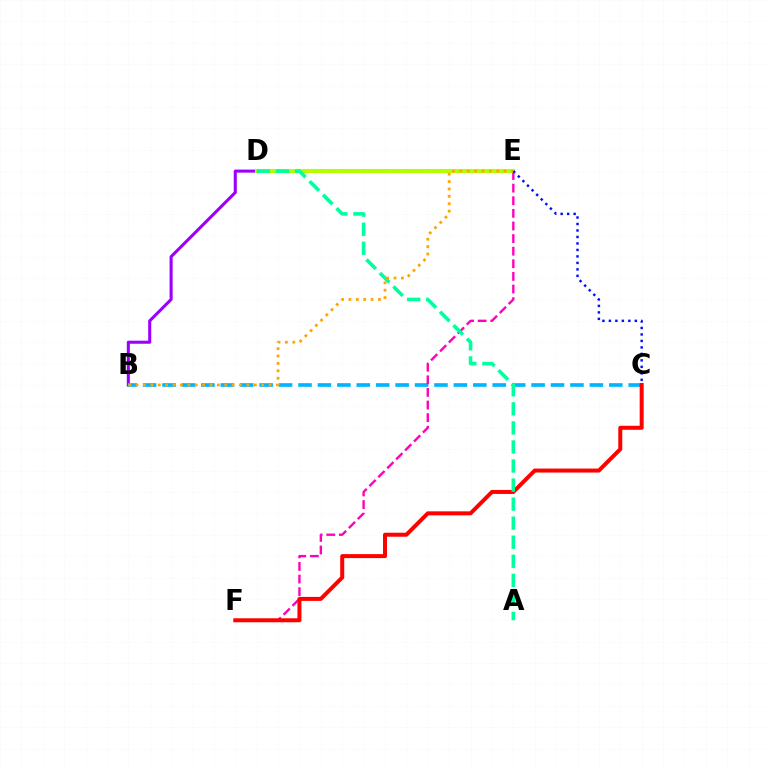{('B', 'D'): [{'color': '#9b00ff', 'line_style': 'solid', 'thickness': 2.21}], ('B', 'C'): [{'color': '#00b5ff', 'line_style': 'dashed', 'thickness': 2.64}], ('E', 'F'): [{'color': '#ff00bd', 'line_style': 'dashed', 'thickness': 1.71}], ('D', 'E'): [{'color': '#08ff00', 'line_style': 'solid', 'thickness': 2.52}, {'color': '#b3ff00', 'line_style': 'solid', 'thickness': 2.96}], ('C', 'F'): [{'color': '#ff0000', 'line_style': 'solid', 'thickness': 2.87}], ('A', 'D'): [{'color': '#00ff9d', 'line_style': 'dashed', 'thickness': 2.59}], ('B', 'E'): [{'color': '#ffa500', 'line_style': 'dotted', 'thickness': 2.01}], ('C', 'E'): [{'color': '#0010ff', 'line_style': 'dotted', 'thickness': 1.76}]}